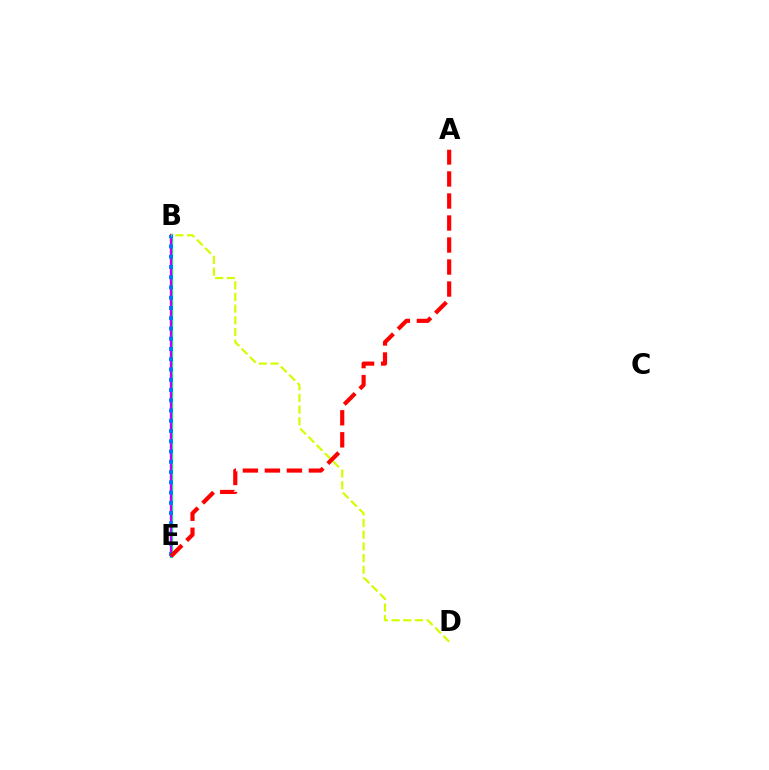{('B', 'E'): [{'color': '#00ff5c', 'line_style': 'solid', 'thickness': 2.32}, {'color': '#b900ff', 'line_style': 'solid', 'thickness': 1.6}, {'color': '#0074ff', 'line_style': 'dotted', 'thickness': 2.79}], ('B', 'D'): [{'color': '#d1ff00', 'line_style': 'dashed', 'thickness': 1.59}], ('A', 'E'): [{'color': '#ff0000', 'line_style': 'dashed', 'thickness': 2.99}]}